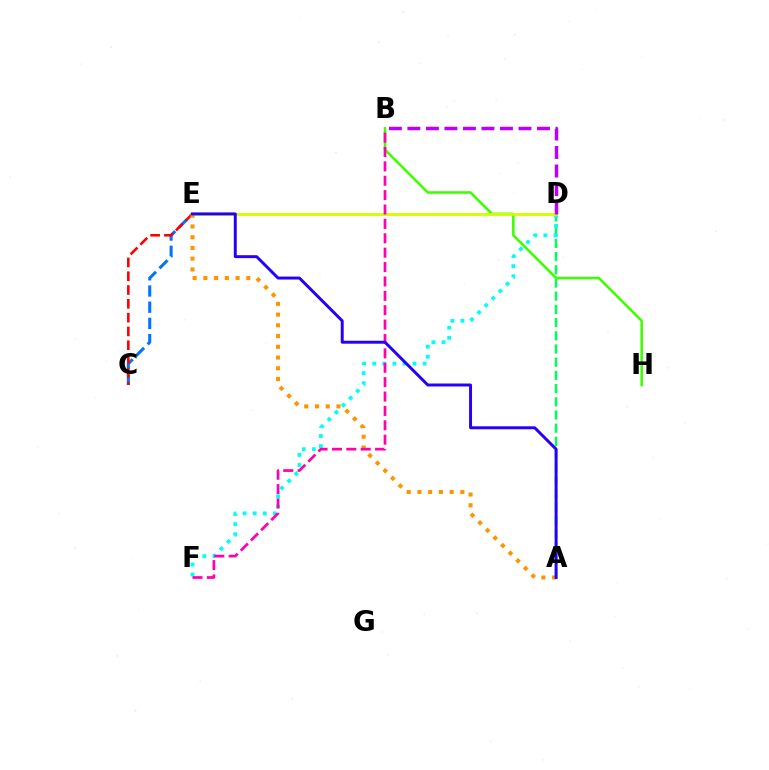{('A', 'D'): [{'color': '#00ff5c', 'line_style': 'dashed', 'thickness': 1.79}], ('B', 'H'): [{'color': '#3dff00', 'line_style': 'solid', 'thickness': 1.85}], ('C', 'E'): [{'color': '#0074ff', 'line_style': 'dashed', 'thickness': 2.2}, {'color': '#ff0000', 'line_style': 'dashed', 'thickness': 1.88}], ('D', 'F'): [{'color': '#00fff6', 'line_style': 'dotted', 'thickness': 2.74}], ('D', 'E'): [{'color': '#d1ff00', 'line_style': 'solid', 'thickness': 2.05}], ('A', 'E'): [{'color': '#ff9400', 'line_style': 'dotted', 'thickness': 2.92}, {'color': '#2500ff', 'line_style': 'solid', 'thickness': 2.13}], ('B', 'F'): [{'color': '#ff00ac', 'line_style': 'dashed', 'thickness': 1.95}], ('B', 'D'): [{'color': '#b900ff', 'line_style': 'dashed', 'thickness': 2.52}]}